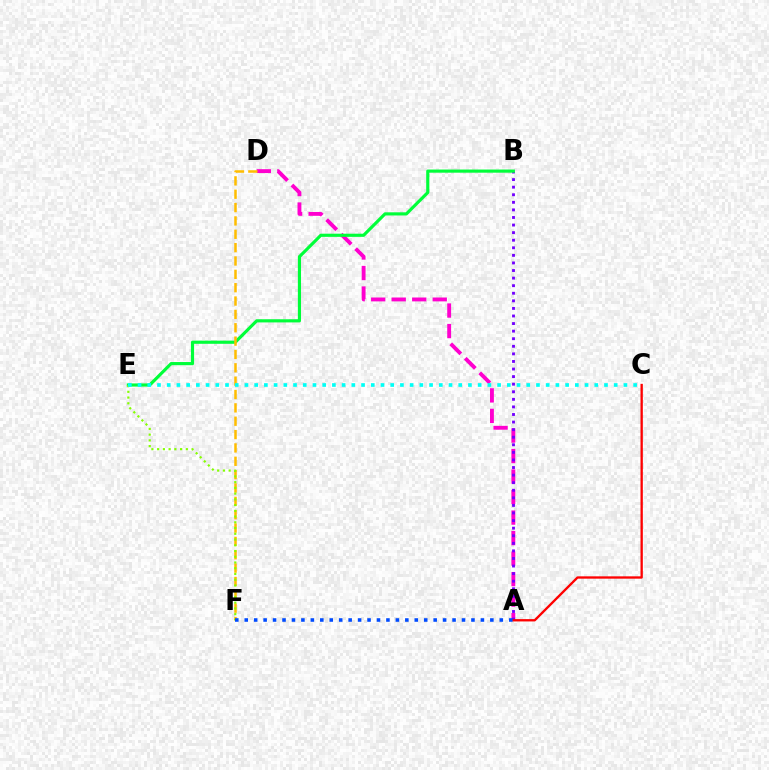{('A', 'D'): [{'color': '#ff00cf', 'line_style': 'dashed', 'thickness': 2.79}], ('A', 'B'): [{'color': '#7200ff', 'line_style': 'dotted', 'thickness': 2.06}], ('B', 'E'): [{'color': '#00ff39', 'line_style': 'solid', 'thickness': 2.27}], ('A', 'C'): [{'color': '#ff0000', 'line_style': 'solid', 'thickness': 1.68}], ('D', 'F'): [{'color': '#ffbd00', 'line_style': 'dashed', 'thickness': 1.81}], ('E', 'F'): [{'color': '#84ff00', 'line_style': 'dotted', 'thickness': 1.56}], ('C', 'E'): [{'color': '#00fff6', 'line_style': 'dotted', 'thickness': 2.64}], ('A', 'F'): [{'color': '#004bff', 'line_style': 'dotted', 'thickness': 2.57}]}